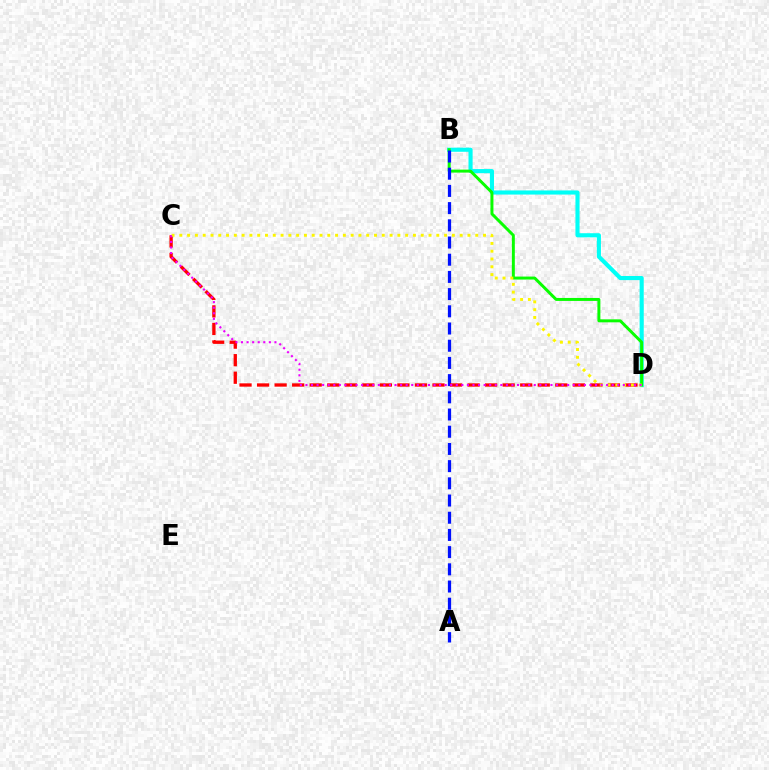{('B', 'D'): [{'color': '#00fff6', 'line_style': 'solid', 'thickness': 2.97}, {'color': '#08ff00', 'line_style': 'solid', 'thickness': 2.14}], ('A', 'B'): [{'color': '#0010ff', 'line_style': 'dashed', 'thickness': 2.34}], ('C', 'D'): [{'color': '#ff0000', 'line_style': 'dashed', 'thickness': 2.38}, {'color': '#fcf500', 'line_style': 'dotted', 'thickness': 2.12}, {'color': '#ee00ff', 'line_style': 'dotted', 'thickness': 1.51}]}